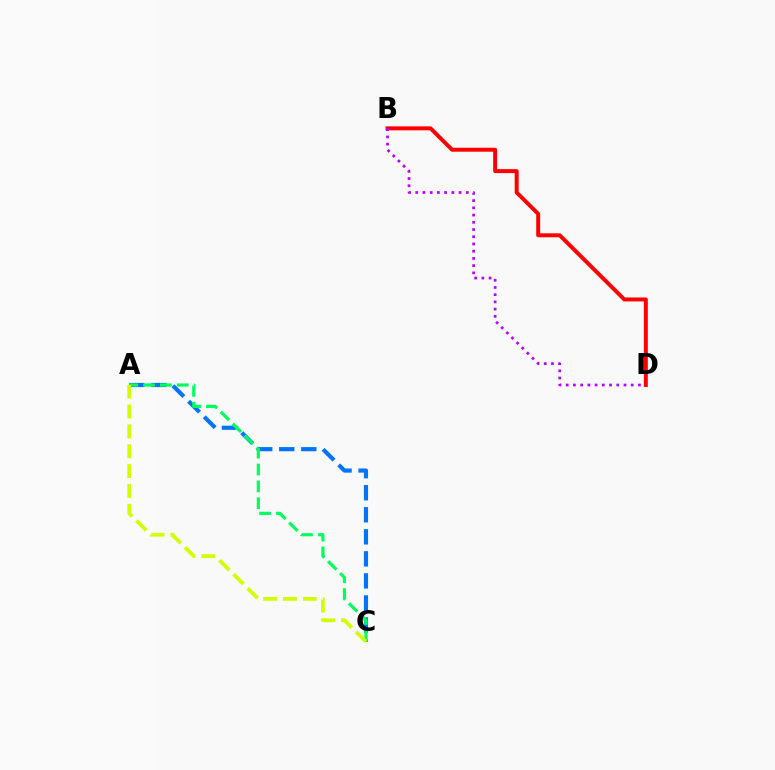{('B', 'D'): [{'color': '#ff0000', 'line_style': 'solid', 'thickness': 2.86}, {'color': '#b900ff', 'line_style': 'dotted', 'thickness': 1.96}], ('A', 'C'): [{'color': '#0074ff', 'line_style': 'dashed', 'thickness': 2.99}, {'color': '#00ff5c', 'line_style': 'dashed', 'thickness': 2.29}, {'color': '#d1ff00', 'line_style': 'dashed', 'thickness': 2.7}]}